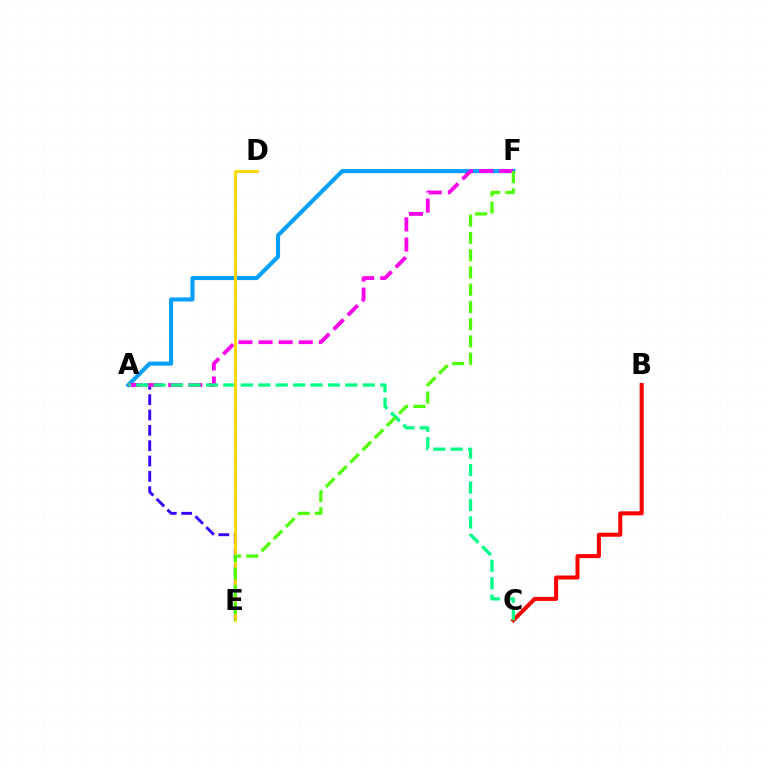{('B', 'C'): [{'color': '#ff0000', 'line_style': 'solid', 'thickness': 2.91}], ('A', 'F'): [{'color': '#009eff', 'line_style': 'solid', 'thickness': 2.92}, {'color': '#ff00ed', 'line_style': 'dashed', 'thickness': 2.73}], ('A', 'E'): [{'color': '#3700ff', 'line_style': 'dashed', 'thickness': 2.08}], ('A', 'C'): [{'color': '#00ff86', 'line_style': 'dashed', 'thickness': 2.37}], ('D', 'E'): [{'color': '#ffd500', 'line_style': 'solid', 'thickness': 2.04}], ('E', 'F'): [{'color': '#4fff00', 'line_style': 'dashed', 'thickness': 2.34}]}